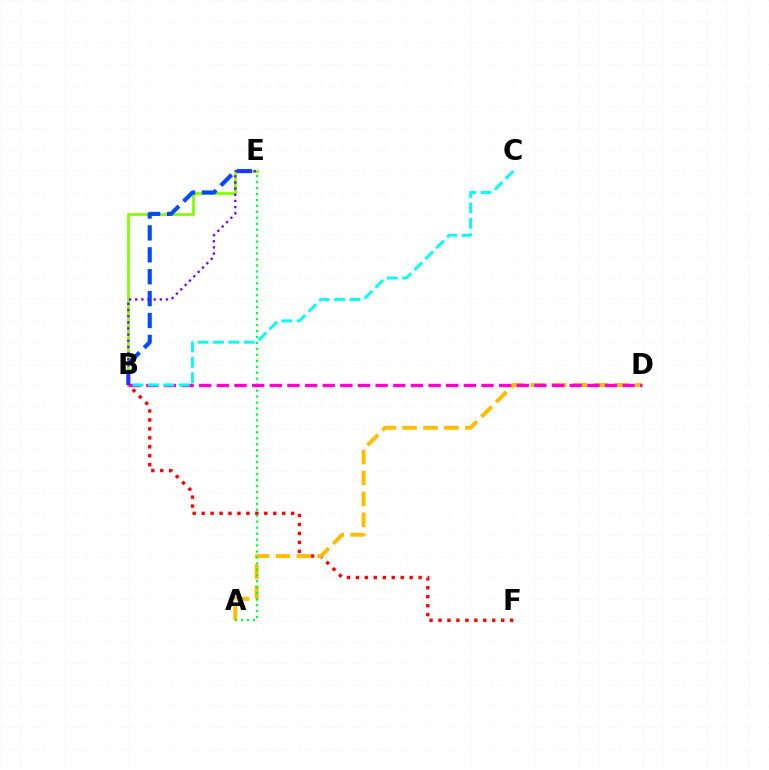{('B', 'F'): [{'color': '#ff0000', 'line_style': 'dotted', 'thickness': 2.43}], ('B', 'E'): [{'color': '#84ff00', 'line_style': 'solid', 'thickness': 2.01}, {'color': '#004bff', 'line_style': 'dashed', 'thickness': 2.98}, {'color': '#7200ff', 'line_style': 'dotted', 'thickness': 1.67}], ('A', 'D'): [{'color': '#ffbd00', 'line_style': 'dashed', 'thickness': 2.84}], ('A', 'E'): [{'color': '#00ff39', 'line_style': 'dotted', 'thickness': 1.62}], ('B', 'D'): [{'color': '#ff00cf', 'line_style': 'dashed', 'thickness': 2.4}], ('B', 'C'): [{'color': '#00fff6', 'line_style': 'dashed', 'thickness': 2.09}]}